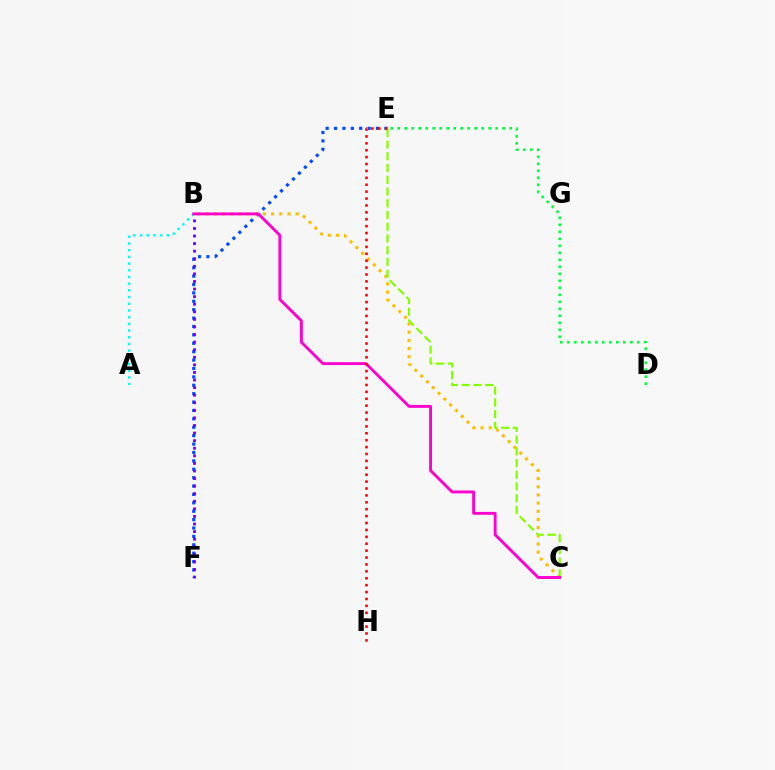{('E', 'F'): [{'color': '#004bff', 'line_style': 'dotted', 'thickness': 2.28}], ('B', 'C'): [{'color': '#ffbd00', 'line_style': 'dotted', 'thickness': 2.22}, {'color': '#ff00cf', 'line_style': 'solid', 'thickness': 2.08}], ('D', 'E'): [{'color': '#00ff39', 'line_style': 'dotted', 'thickness': 1.9}], ('C', 'E'): [{'color': '#84ff00', 'line_style': 'dashed', 'thickness': 1.59}], ('A', 'B'): [{'color': '#00fff6', 'line_style': 'dotted', 'thickness': 1.82}], ('B', 'F'): [{'color': '#7200ff', 'line_style': 'dotted', 'thickness': 2.06}], ('E', 'H'): [{'color': '#ff0000', 'line_style': 'dotted', 'thickness': 1.88}]}